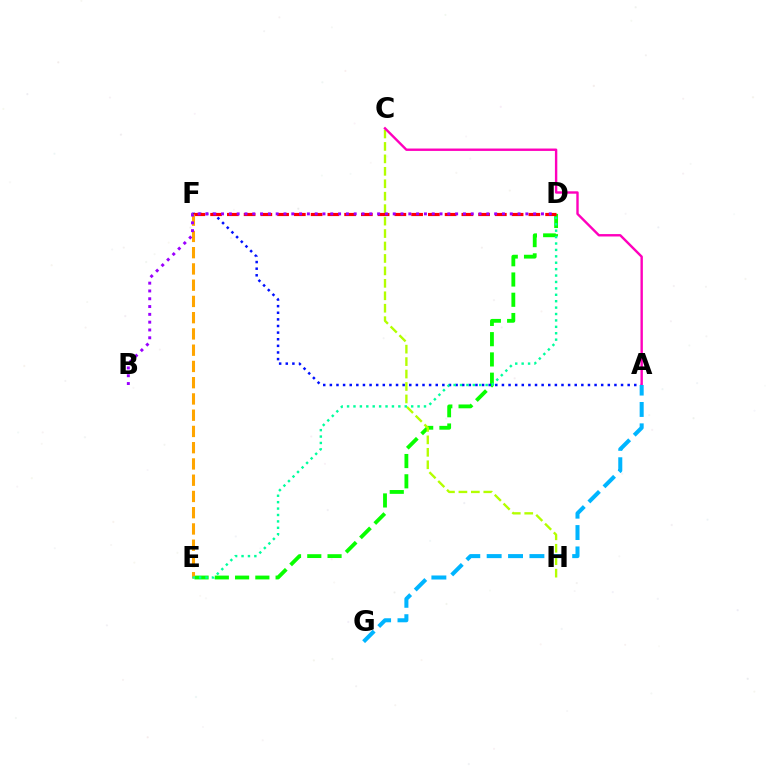{('D', 'E'): [{'color': '#08ff00', 'line_style': 'dashed', 'thickness': 2.75}, {'color': '#00ff9d', 'line_style': 'dotted', 'thickness': 1.74}], ('A', 'F'): [{'color': '#0010ff', 'line_style': 'dotted', 'thickness': 1.8}], ('D', 'F'): [{'color': '#ff0000', 'line_style': 'dashed', 'thickness': 2.28}], ('E', 'F'): [{'color': '#ffa500', 'line_style': 'dashed', 'thickness': 2.21}], ('C', 'H'): [{'color': '#b3ff00', 'line_style': 'dashed', 'thickness': 1.69}], ('A', 'C'): [{'color': '#ff00bd', 'line_style': 'solid', 'thickness': 1.73}], ('B', 'D'): [{'color': '#9b00ff', 'line_style': 'dotted', 'thickness': 2.12}], ('A', 'G'): [{'color': '#00b5ff', 'line_style': 'dashed', 'thickness': 2.9}]}